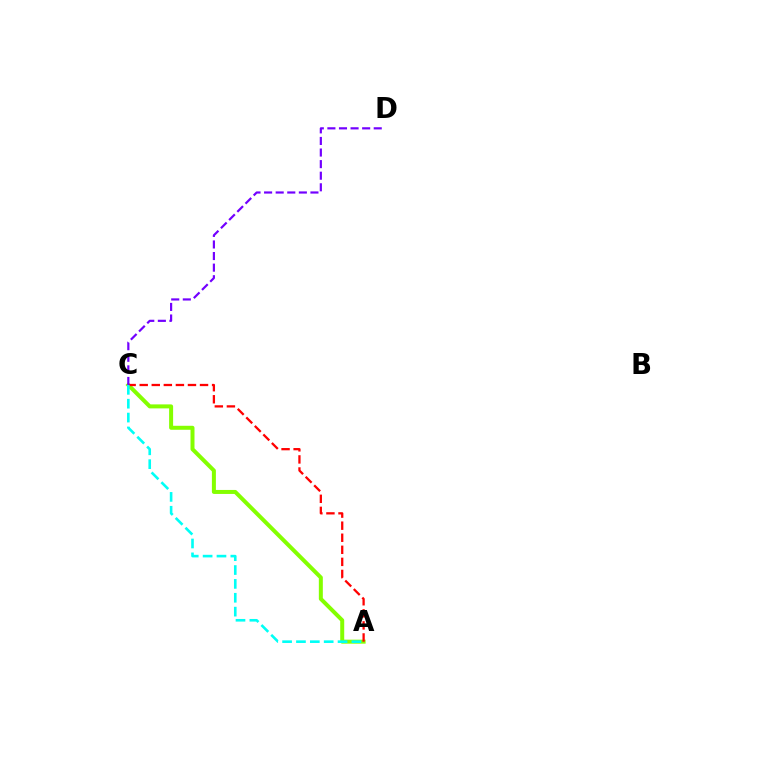{('A', 'C'): [{'color': '#84ff00', 'line_style': 'solid', 'thickness': 2.87}, {'color': '#ff0000', 'line_style': 'dashed', 'thickness': 1.64}, {'color': '#00fff6', 'line_style': 'dashed', 'thickness': 1.88}], ('C', 'D'): [{'color': '#7200ff', 'line_style': 'dashed', 'thickness': 1.57}]}